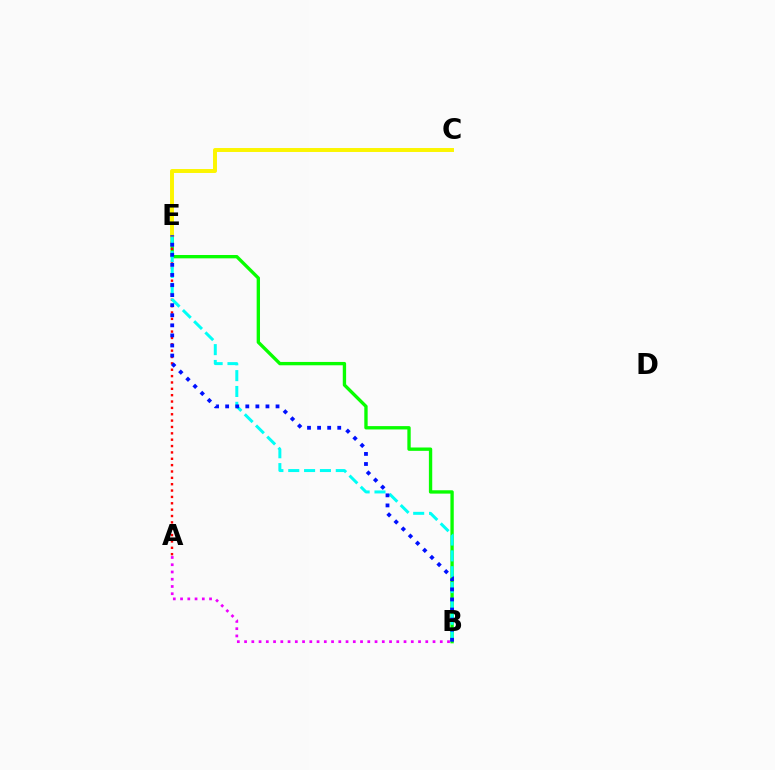{('B', 'E'): [{'color': '#08ff00', 'line_style': 'solid', 'thickness': 2.41}, {'color': '#00fff6', 'line_style': 'dashed', 'thickness': 2.15}, {'color': '#0010ff', 'line_style': 'dotted', 'thickness': 2.74}], ('A', 'E'): [{'color': '#ff0000', 'line_style': 'dotted', 'thickness': 1.73}], ('C', 'E'): [{'color': '#fcf500', 'line_style': 'solid', 'thickness': 2.84}], ('A', 'B'): [{'color': '#ee00ff', 'line_style': 'dotted', 'thickness': 1.97}]}